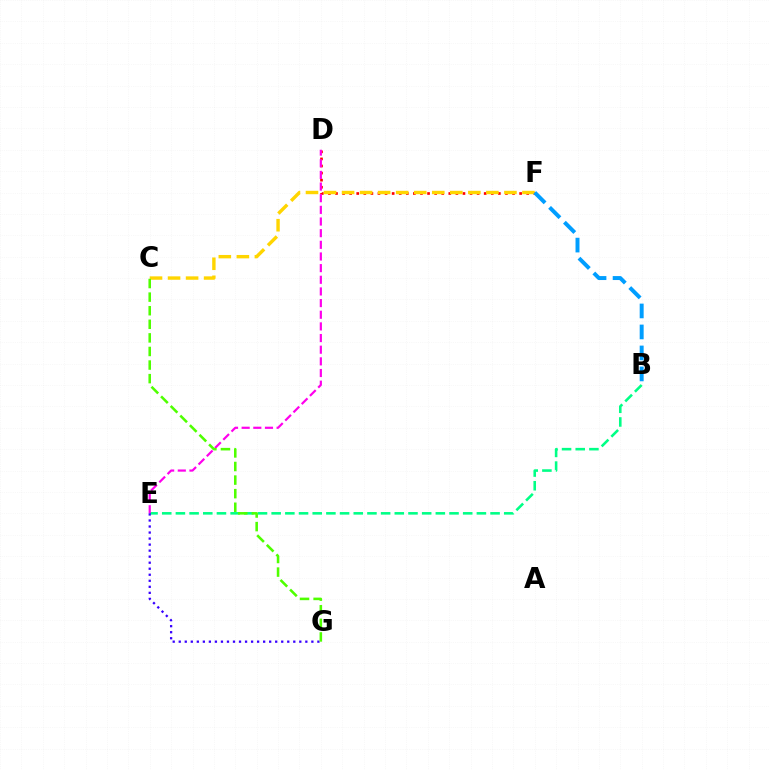{('B', 'E'): [{'color': '#00ff86', 'line_style': 'dashed', 'thickness': 1.86}], ('D', 'F'): [{'color': '#ff0000', 'line_style': 'dotted', 'thickness': 1.92}], ('D', 'E'): [{'color': '#ff00ed', 'line_style': 'dashed', 'thickness': 1.58}], ('C', 'F'): [{'color': '#ffd500', 'line_style': 'dashed', 'thickness': 2.45}], ('B', 'F'): [{'color': '#009eff', 'line_style': 'dashed', 'thickness': 2.85}], ('E', 'G'): [{'color': '#3700ff', 'line_style': 'dotted', 'thickness': 1.64}], ('C', 'G'): [{'color': '#4fff00', 'line_style': 'dashed', 'thickness': 1.85}]}